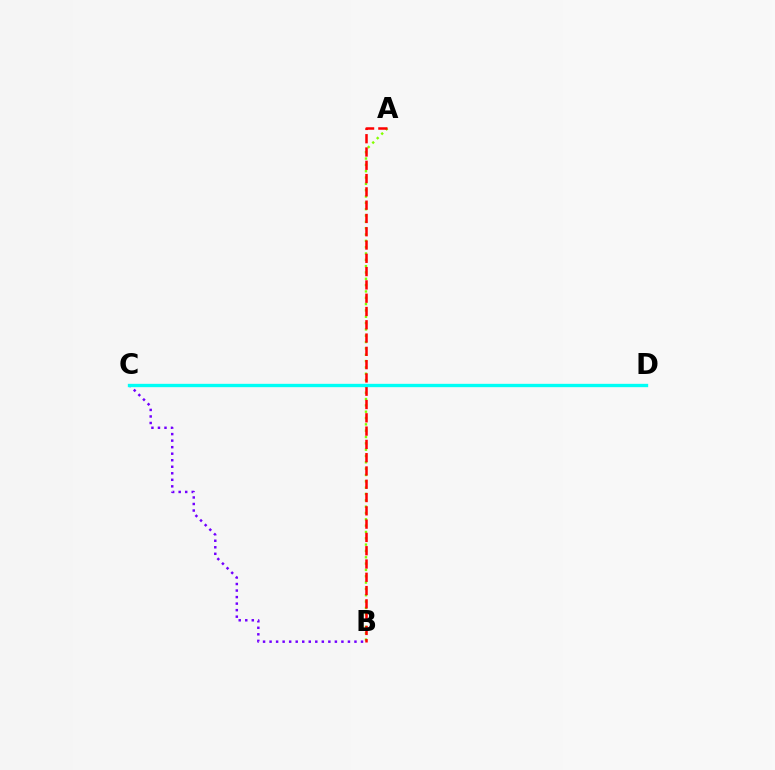{('A', 'B'): [{'color': '#84ff00', 'line_style': 'dotted', 'thickness': 1.72}, {'color': '#ff0000', 'line_style': 'dashed', 'thickness': 1.81}], ('B', 'C'): [{'color': '#7200ff', 'line_style': 'dotted', 'thickness': 1.77}], ('C', 'D'): [{'color': '#00fff6', 'line_style': 'solid', 'thickness': 2.41}]}